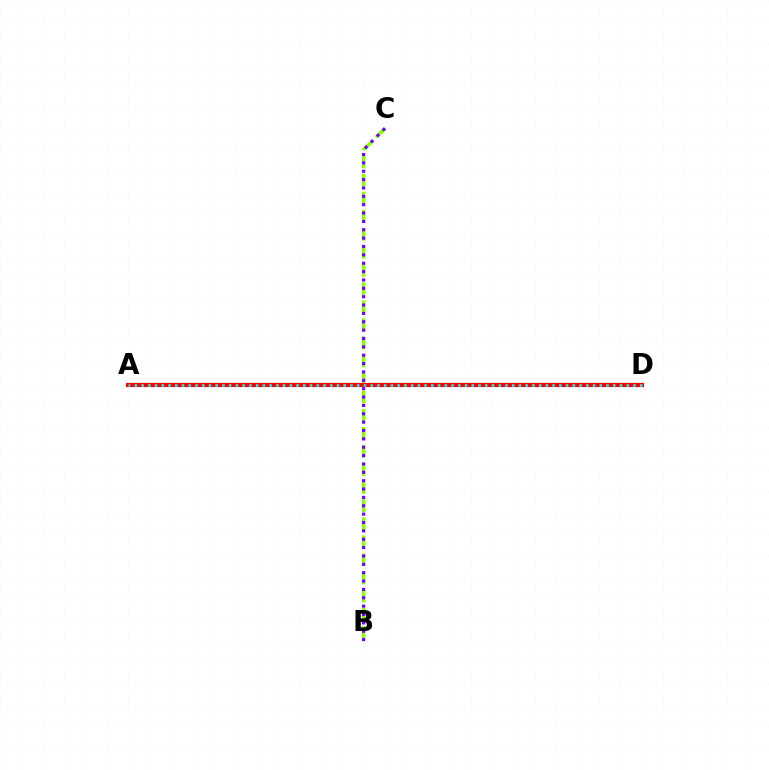{('B', 'C'): [{'color': '#84ff00', 'line_style': 'dashed', 'thickness': 2.46}, {'color': '#7200ff', 'line_style': 'dotted', 'thickness': 2.27}], ('A', 'D'): [{'color': '#ff0000', 'line_style': 'solid', 'thickness': 2.99}, {'color': '#00fff6', 'line_style': 'dotted', 'thickness': 1.83}]}